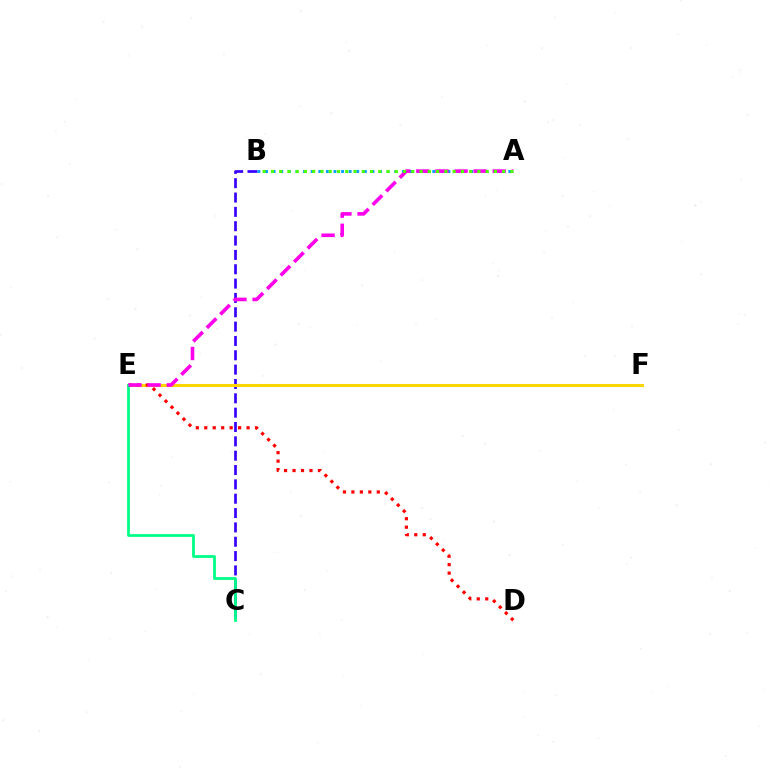{('B', 'C'): [{'color': '#3700ff', 'line_style': 'dashed', 'thickness': 1.95}], ('A', 'B'): [{'color': '#009eff', 'line_style': 'dotted', 'thickness': 2.07}, {'color': '#4fff00', 'line_style': 'dotted', 'thickness': 2.24}], ('E', 'F'): [{'color': '#ffd500', 'line_style': 'solid', 'thickness': 2.21}], ('D', 'E'): [{'color': '#ff0000', 'line_style': 'dotted', 'thickness': 2.3}], ('C', 'E'): [{'color': '#00ff86', 'line_style': 'solid', 'thickness': 2.01}], ('A', 'E'): [{'color': '#ff00ed', 'line_style': 'dashed', 'thickness': 2.6}]}